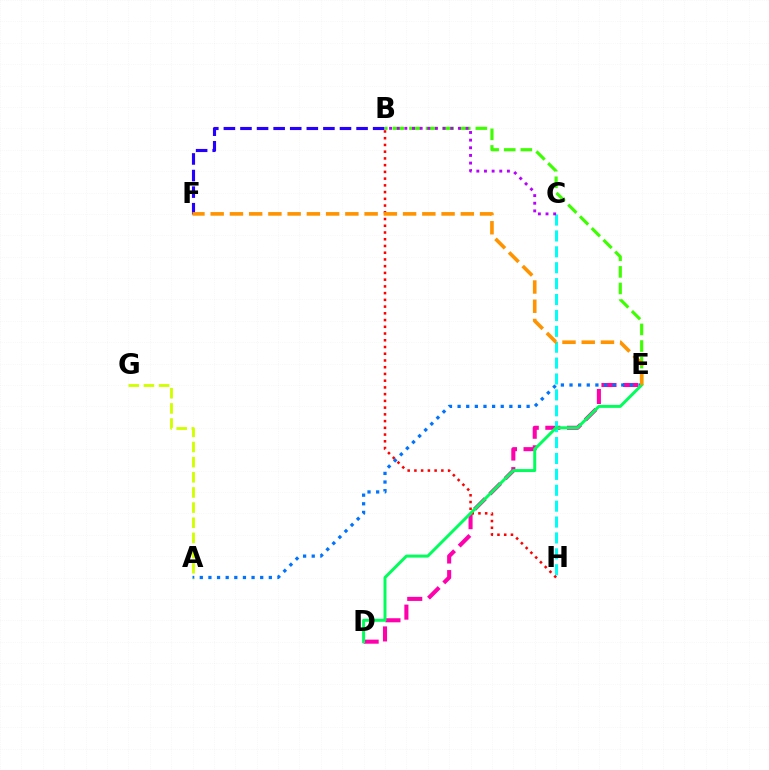{('B', 'E'): [{'color': '#3dff00', 'line_style': 'dashed', 'thickness': 2.25}], ('D', 'E'): [{'color': '#ff00ac', 'line_style': 'dashed', 'thickness': 2.93}, {'color': '#00ff5c', 'line_style': 'solid', 'thickness': 2.14}], ('A', 'E'): [{'color': '#0074ff', 'line_style': 'dotted', 'thickness': 2.34}], ('C', 'H'): [{'color': '#00fff6', 'line_style': 'dashed', 'thickness': 2.16}], ('B', 'C'): [{'color': '#b900ff', 'line_style': 'dotted', 'thickness': 2.08}], ('A', 'G'): [{'color': '#d1ff00', 'line_style': 'dashed', 'thickness': 2.06}], ('B', 'H'): [{'color': '#ff0000', 'line_style': 'dotted', 'thickness': 1.83}], ('B', 'F'): [{'color': '#2500ff', 'line_style': 'dashed', 'thickness': 2.25}], ('E', 'F'): [{'color': '#ff9400', 'line_style': 'dashed', 'thickness': 2.61}]}